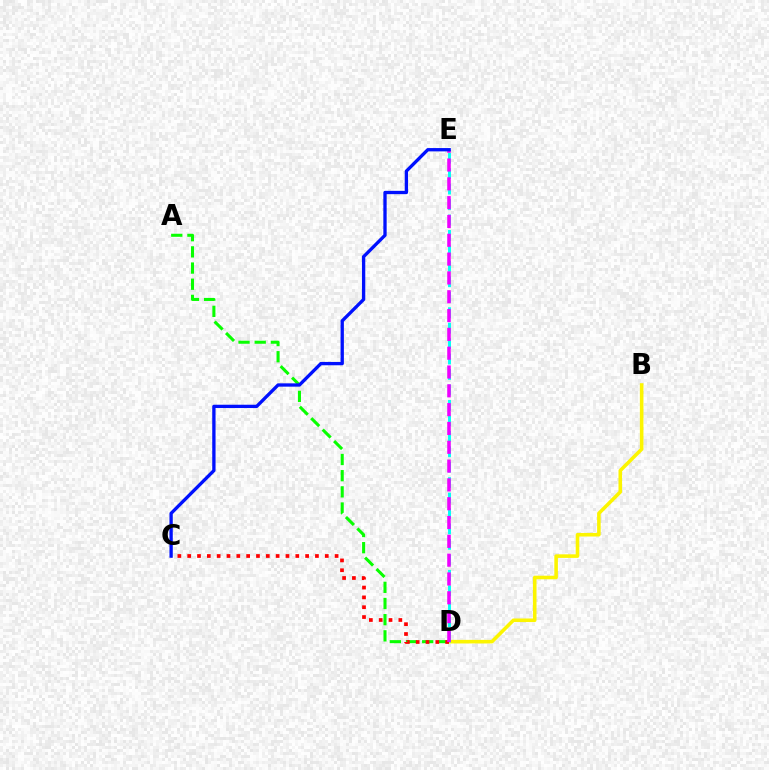{('A', 'D'): [{'color': '#08ff00', 'line_style': 'dashed', 'thickness': 2.2}], ('B', 'D'): [{'color': '#fcf500', 'line_style': 'solid', 'thickness': 2.57}], ('D', 'E'): [{'color': '#00fff6', 'line_style': 'dashed', 'thickness': 2.1}, {'color': '#ee00ff', 'line_style': 'dashed', 'thickness': 2.56}], ('C', 'D'): [{'color': '#ff0000', 'line_style': 'dotted', 'thickness': 2.67}], ('C', 'E'): [{'color': '#0010ff', 'line_style': 'solid', 'thickness': 2.39}]}